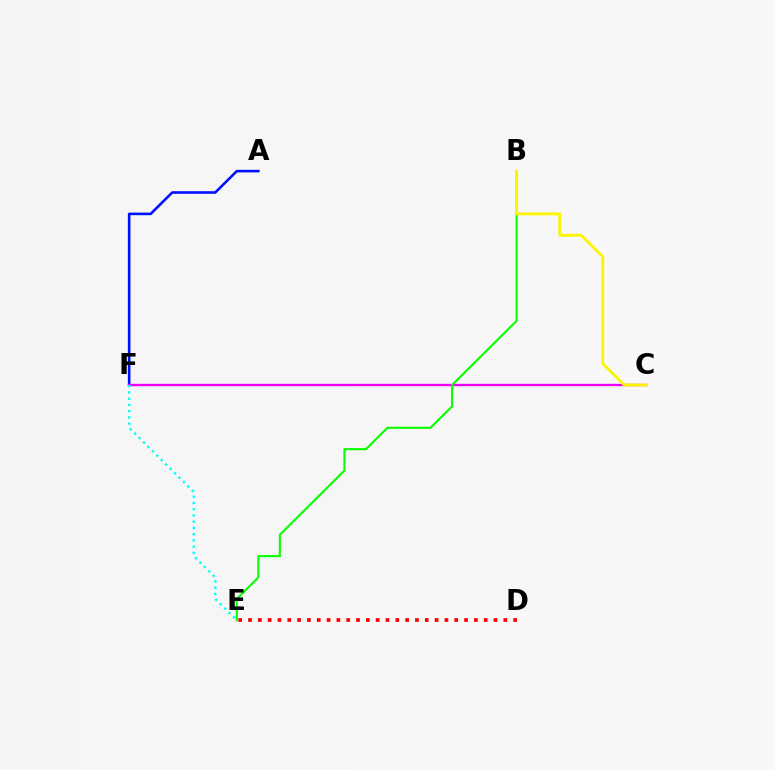{('A', 'F'): [{'color': '#0010ff', 'line_style': 'solid', 'thickness': 1.87}], ('D', 'E'): [{'color': '#ff0000', 'line_style': 'dotted', 'thickness': 2.67}], ('C', 'F'): [{'color': '#ee00ff', 'line_style': 'solid', 'thickness': 1.7}], ('E', 'F'): [{'color': '#00fff6', 'line_style': 'dotted', 'thickness': 1.7}], ('B', 'E'): [{'color': '#08ff00', 'line_style': 'solid', 'thickness': 1.51}], ('B', 'C'): [{'color': '#fcf500', 'line_style': 'solid', 'thickness': 2.06}]}